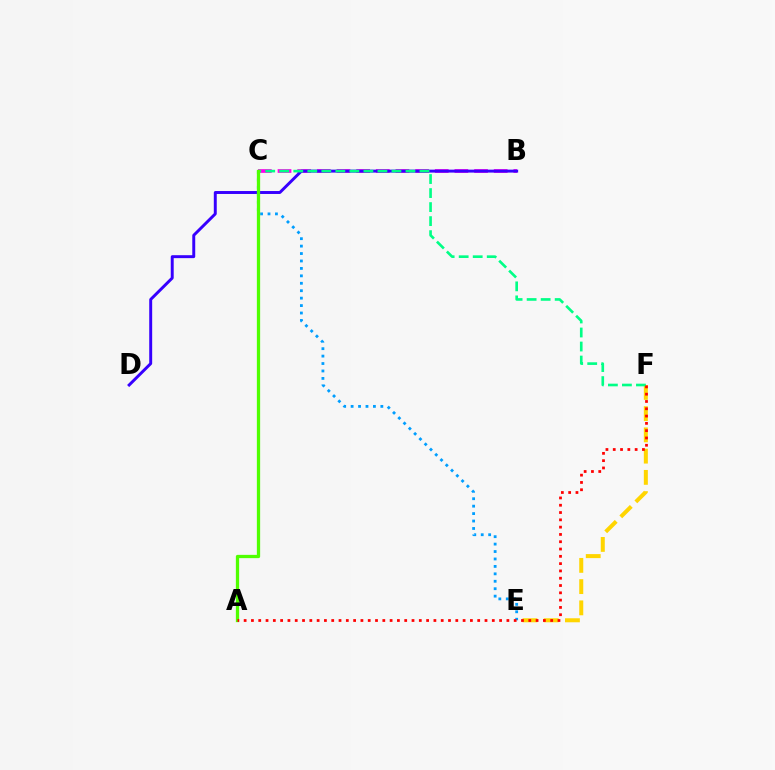{('B', 'C'): [{'color': '#ff00ed', 'line_style': 'dashed', 'thickness': 2.67}], ('C', 'E'): [{'color': '#009eff', 'line_style': 'dotted', 'thickness': 2.02}], ('B', 'D'): [{'color': '#3700ff', 'line_style': 'solid', 'thickness': 2.12}], ('E', 'F'): [{'color': '#ffd500', 'line_style': 'dashed', 'thickness': 2.89}], ('C', 'F'): [{'color': '#00ff86', 'line_style': 'dashed', 'thickness': 1.91}], ('A', 'C'): [{'color': '#4fff00', 'line_style': 'solid', 'thickness': 2.36}], ('A', 'F'): [{'color': '#ff0000', 'line_style': 'dotted', 'thickness': 1.98}]}